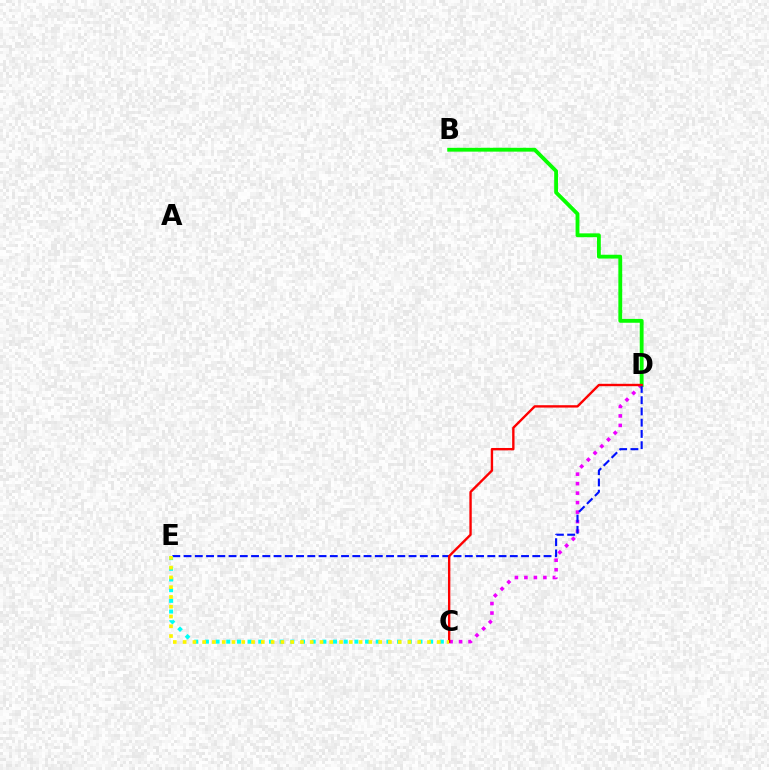{('C', 'D'): [{'color': '#ee00ff', 'line_style': 'dotted', 'thickness': 2.58}, {'color': '#ff0000', 'line_style': 'solid', 'thickness': 1.71}], ('B', 'D'): [{'color': '#08ff00', 'line_style': 'solid', 'thickness': 2.76}], ('D', 'E'): [{'color': '#0010ff', 'line_style': 'dashed', 'thickness': 1.53}], ('C', 'E'): [{'color': '#00fff6', 'line_style': 'dotted', 'thickness': 2.9}, {'color': '#fcf500', 'line_style': 'dotted', 'thickness': 2.66}]}